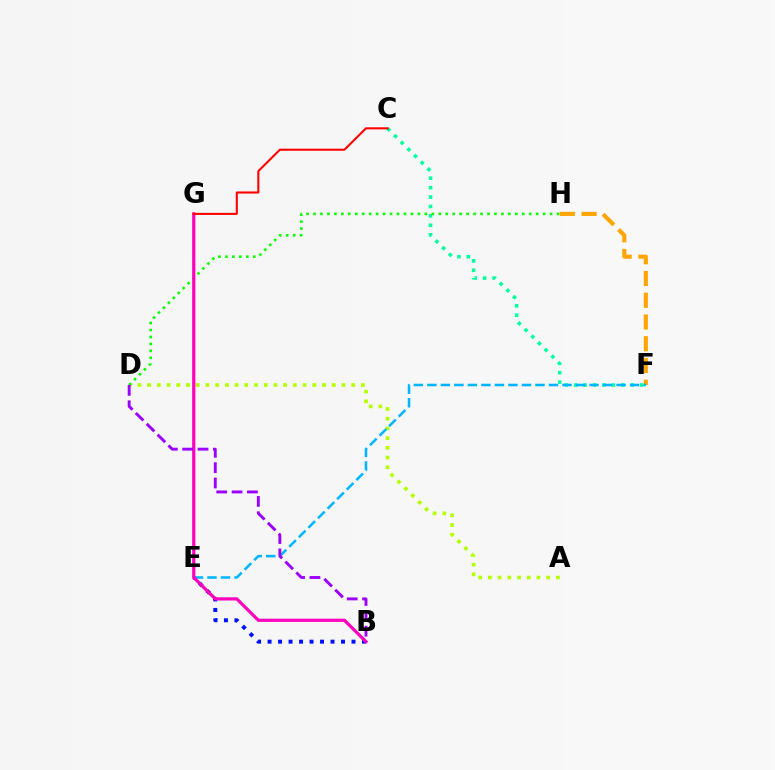{('C', 'F'): [{'color': '#00ff9d', 'line_style': 'dotted', 'thickness': 2.56}], ('A', 'D'): [{'color': '#b3ff00', 'line_style': 'dotted', 'thickness': 2.64}], ('F', 'H'): [{'color': '#ffa500', 'line_style': 'dashed', 'thickness': 2.96}], ('D', 'H'): [{'color': '#08ff00', 'line_style': 'dotted', 'thickness': 1.89}], ('B', 'E'): [{'color': '#0010ff', 'line_style': 'dotted', 'thickness': 2.85}], ('E', 'F'): [{'color': '#00b5ff', 'line_style': 'dashed', 'thickness': 1.84}], ('B', 'G'): [{'color': '#ff00bd', 'line_style': 'solid', 'thickness': 2.31}], ('B', 'D'): [{'color': '#9b00ff', 'line_style': 'dashed', 'thickness': 2.09}], ('C', 'G'): [{'color': '#ff0000', 'line_style': 'solid', 'thickness': 1.5}]}